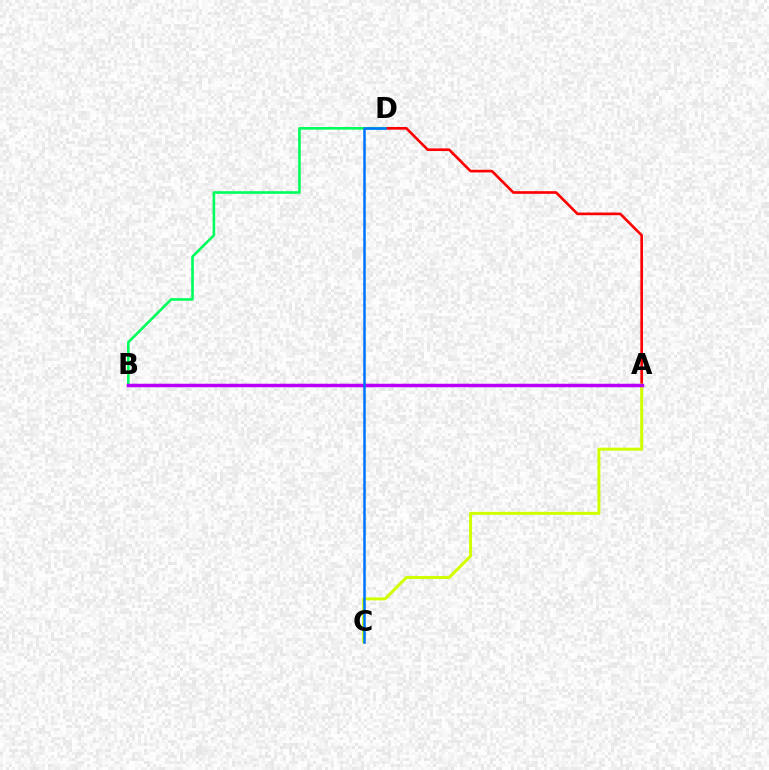{('A', 'D'): [{'color': '#ff0000', 'line_style': 'solid', 'thickness': 1.91}], ('B', 'D'): [{'color': '#00ff5c', 'line_style': 'solid', 'thickness': 1.89}], ('A', 'C'): [{'color': '#d1ff00', 'line_style': 'solid', 'thickness': 2.15}], ('A', 'B'): [{'color': '#b900ff', 'line_style': 'solid', 'thickness': 2.52}], ('C', 'D'): [{'color': '#0074ff', 'line_style': 'solid', 'thickness': 1.82}]}